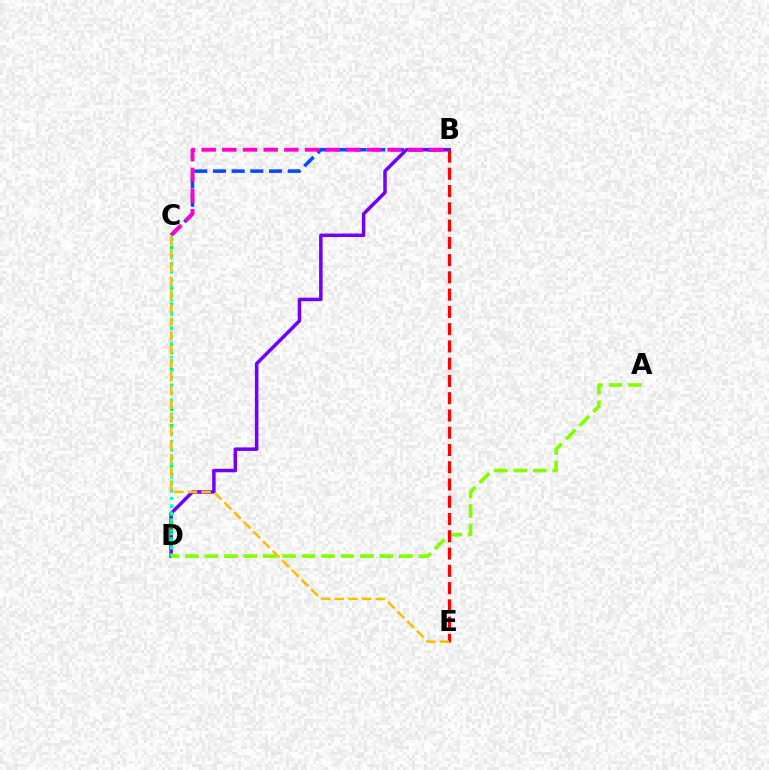{('B', 'D'): [{'color': '#7200ff', 'line_style': 'solid', 'thickness': 2.52}], ('B', 'C'): [{'color': '#004bff', 'line_style': 'dashed', 'thickness': 2.54}, {'color': '#ff00cf', 'line_style': 'dashed', 'thickness': 2.81}], ('C', 'D'): [{'color': '#00ff39', 'line_style': 'dotted', 'thickness': 2.2}, {'color': '#00fff6', 'line_style': 'dotted', 'thickness': 1.92}], ('A', 'D'): [{'color': '#84ff00', 'line_style': 'dashed', 'thickness': 2.64}], ('B', 'E'): [{'color': '#ff0000', 'line_style': 'dashed', 'thickness': 2.35}], ('C', 'E'): [{'color': '#ffbd00', 'line_style': 'dashed', 'thickness': 1.85}]}